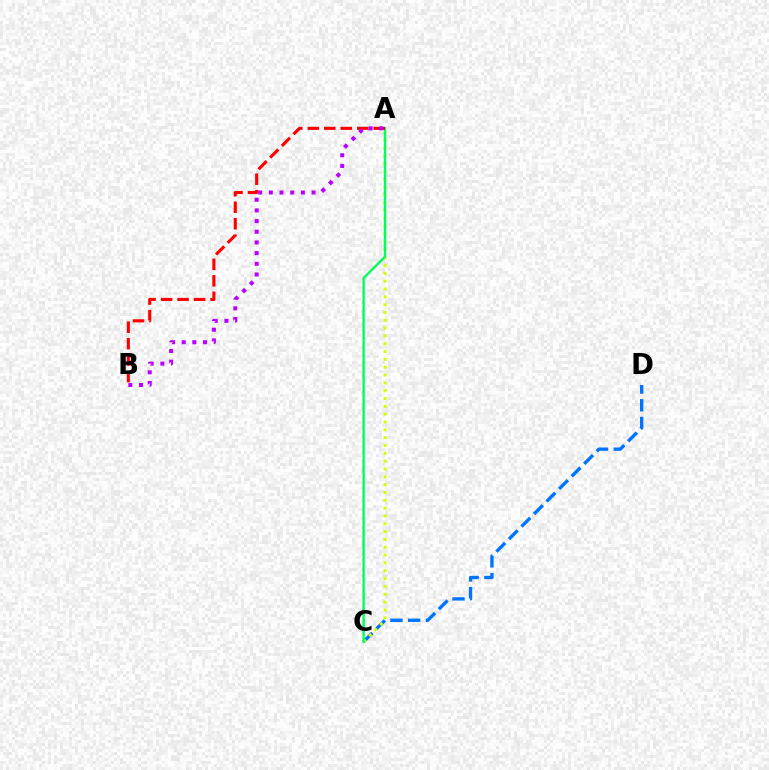{('C', 'D'): [{'color': '#0074ff', 'line_style': 'dashed', 'thickness': 2.41}], ('A', 'C'): [{'color': '#d1ff00', 'line_style': 'dotted', 'thickness': 2.13}, {'color': '#00ff5c', 'line_style': 'solid', 'thickness': 1.72}], ('A', 'B'): [{'color': '#ff0000', 'line_style': 'dashed', 'thickness': 2.24}, {'color': '#b900ff', 'line_style': 'dotted', 'thickness': 2.9}]}